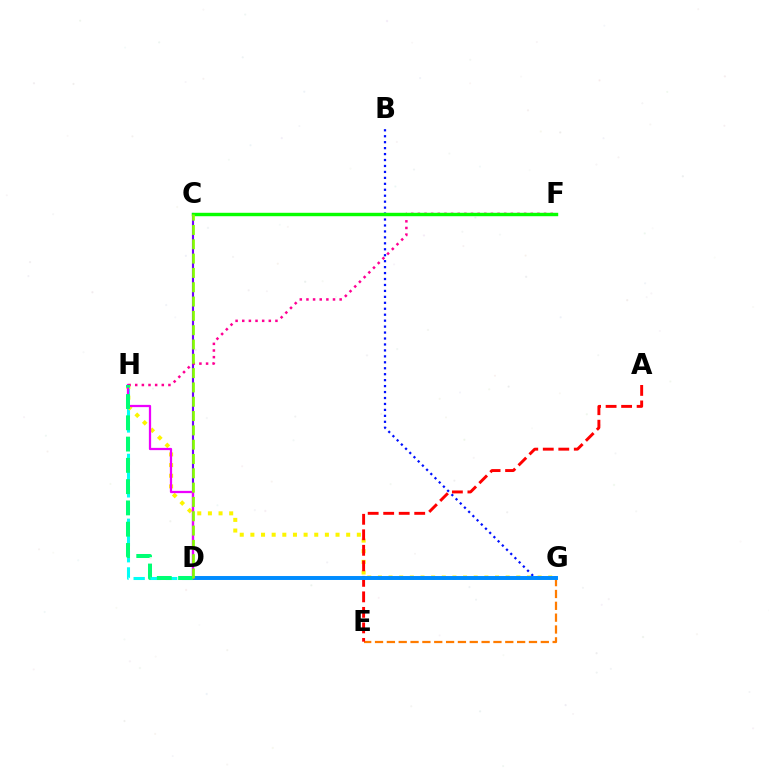{('D', 'H'): [{'color': '#00fff6', 'line_style': 'dashed', 'thickness': 2.2}, {'color': '#ee00ff', 'line_style': 'solid', 'thickness': 1.62}, {'color': '#00ff74', 'line_style': 'dashed', 'thickness': 2.89}], ('C', 'D'): [{'color': '#7200ff', 'line_style': 'solid', 'thickness': 1.54}, {'color': '#84ff00', 'line_style': 'dashed', 'thickness': 1.94}], ('E', 'G'): [{'color': '#ff7c00', 'line_style': 'dashed', 'thickness': 1.61}], ('B', 'G'): [{'color': '#0010ff', 'line_style': 'dotted', 'thickness': 1.62}], ('G', 'H'): [{'color': '#fcf500', 'line_style': 'dotted', 'thickness': 2.89}], ('A', 'E'): [{'color': '#ff0000', 'line_style': 'dashed', 'thickness': 2.11}], ('D', 'G'): [{'color': '#008cff', 'line_style': 'solid', 'thickness': 2.84}], ('F', 'H'): [{'color': '#ff0094', 'line_style': 'dotted', 'thickness': 1.8}], ('C', 'F'): [{'color': '#08ff00', 'line_style': 'solid', 'thickness': 2.46}]}